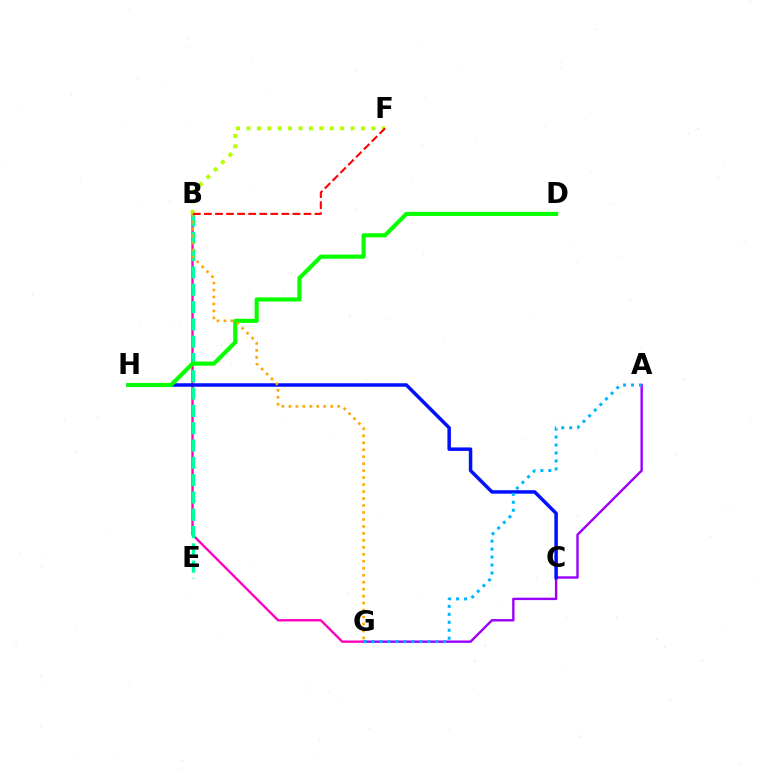{('A', 'G'): [{'color': '#9b00ff', 'line_style': 'solid', 'thickness': 1.73}, {'color': '#00b5ff', 'line_style': 'dotted', 'thickness': 2.16}], ('B', 'G'): [{'color': '#ff00bd', 'line_style': 'solid', 'thickness': 1.69}, {'color': '#ffa500', 'line_style': 'dotted', 'thickness': 1.89}], ('B', 'E'): [{'color': '#00ff9d', 'line_style': 'dashed', 'thickness': 2.35}], ('B', 'F'): [{'color': '#b3ff00', 'line_style': 'dotted', 'thickness': 2.83}, {'color': '#ff0000', 'line_style': 'dashed', 'thickness': 1.5}], ('C', 'H'): [{'color': '#0010ff', 'line_style': 'solid', 'thickness': 2.51}], ('D', 'H'): [{'color': '#08ff00', 'line_style': 'solid', 'thickness': 2.96}]}